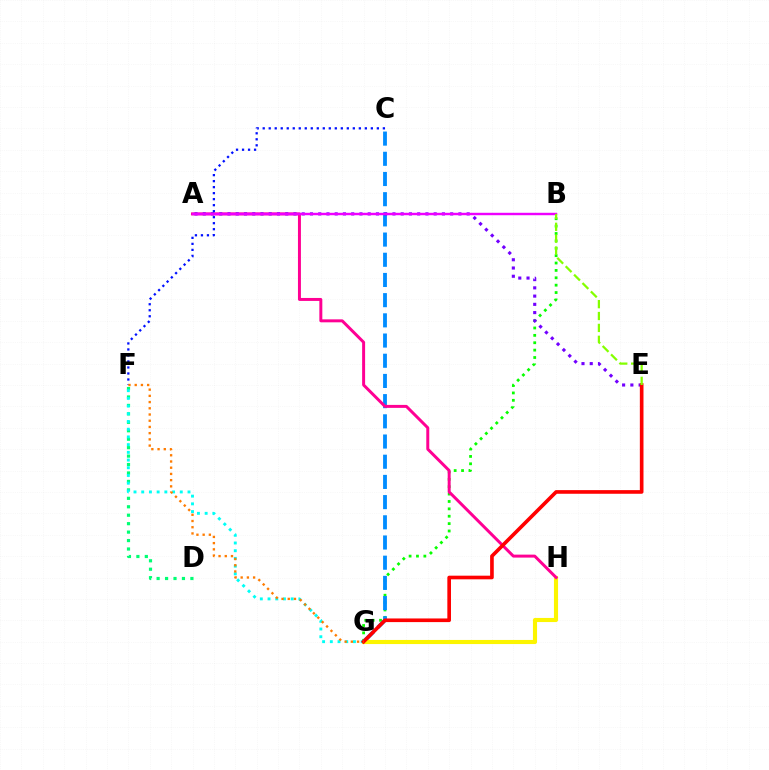{('B', 'G'): [{'color': '#08ff00', 'line_style': 'dotted', 'thickness': 2.01}], ('D', 'F'): [{'color': '#00ff74', 'line_style': 'dotted', 'thickness': 2.29}], ('C', 'G'): [{'color': '#008cff', 'line_style': 'dashed', 'thickness': 2.74}], ('G', 'H'): [{'color': '#fcf500', 'line_style': 'solid', 'thickness': 2.95}], ('A', 'H'): [{'color': '#ff0094', 'line_style': 'solid', 'thickness': 2.14}], ('A', 'E'): [{'color': '#7200ff', 'line_style': 'dotted', 'thickness': 2.24}], ('F', 'G'): [{'color': '#00fff6', 'line_style': 'dotted', 'thickness': 2.1}, {'color': '#ff7c00', 'line_style': 'dotted', 'thickness': 1.69}], ('E', 'G'): [{'color': '#ff0000', 'line_style': 'solid', 'thickness': 2.62}], ('C', 'F'): [{'color': '#0010ff', 'line_style': 'dotted', 'thickness': 1.63}], ('A', 'B'): [{'color': '#ee00ff', 'line_style': 'solid', 'thickness': 1.75}], ('B', 'E'): [{'color': '#84ff00', 'line_style': 'dashed', 'thickness': 1.61}]}